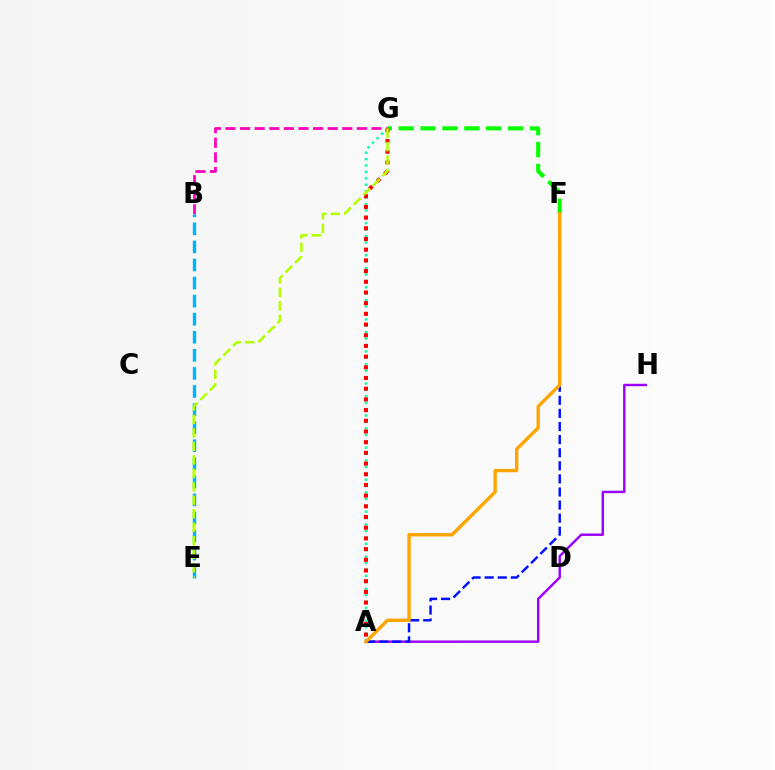{('F', 'G'): [{'color': '#08ff00', 'line_style': 'dashed', 'thickness': 2.97}], ('A', 'G'): [{'color': '#00ff9d', 'line_style': 'dotted', 'thickness': 1.74}, {'color': '#ff0000', 'line_style': 'dotted', 'thickness': 2.91}], ('B', 'G'): [{'color': '#ff00bd', 'line_style': 'dashed', 'thickness': 1.98}], ('A', 'H'): [{'color': '#9b00ff', 'line_style': 'solid', 'thickness': 1.75}], ('A', 'F'): [{'color': '#0010ff', 'line_style': 'dashed', 'thickness': 1.78}, {'color': '#ffa500', 'line_style': 'solid', 'thickness': 2.44}], ('B', 'E'): [{'color': '#00b5ff', 'line_style': 'dashed', 'thickness': 2.45}], ('E', 'G'): [{'color': '#b3ff00', 'line_style': 'dashed', 'thickness': 1.83}]}